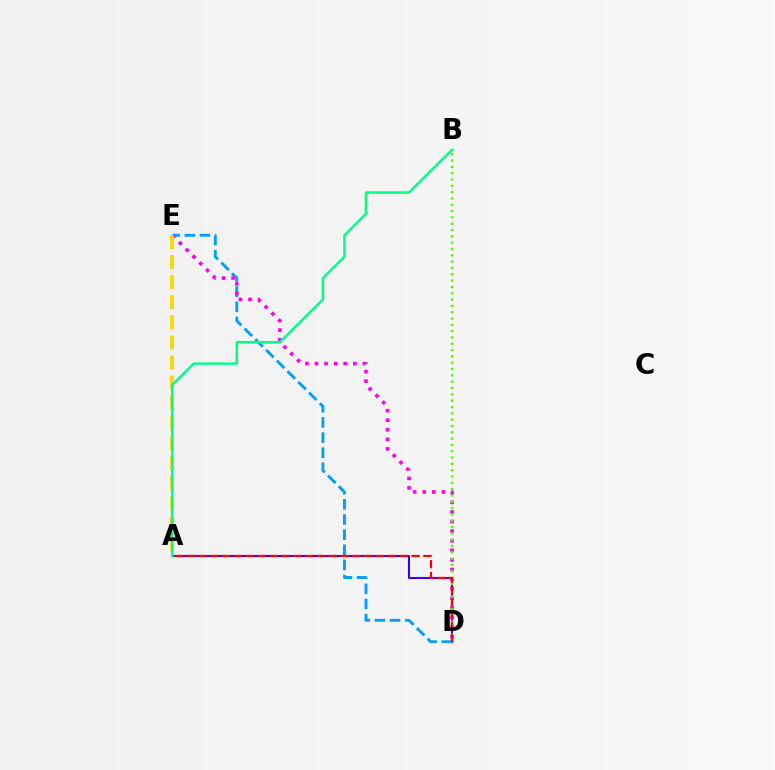{('A', 'D'): [{'color': '#3700ff', 'line_style': 'solid', 'thickness': 1.52}, {'color': '#ff0000', 'line_style': 'dashed', 'thickness': 1.61}], ('D', 'E'): [{'color': '#009eff', 'line_style': 'dashed', 'thickness': 2.06}, {'color': '#ff00ed', 'line_style': 'dotted', 'thickness': 2.6}], ('A', 'E'): [{'color': '#ffd500', 'line_style': 'dashed', 'thickness': 2.73}], ('B', 'D'): [{'color': '#4fff00', 'line_style': 'dotted', 'thickness': 1.72}], ('A', 'B'): [{'color': '#00ff86', 'line_style': 'solid', 'thickness': 1.78}]}